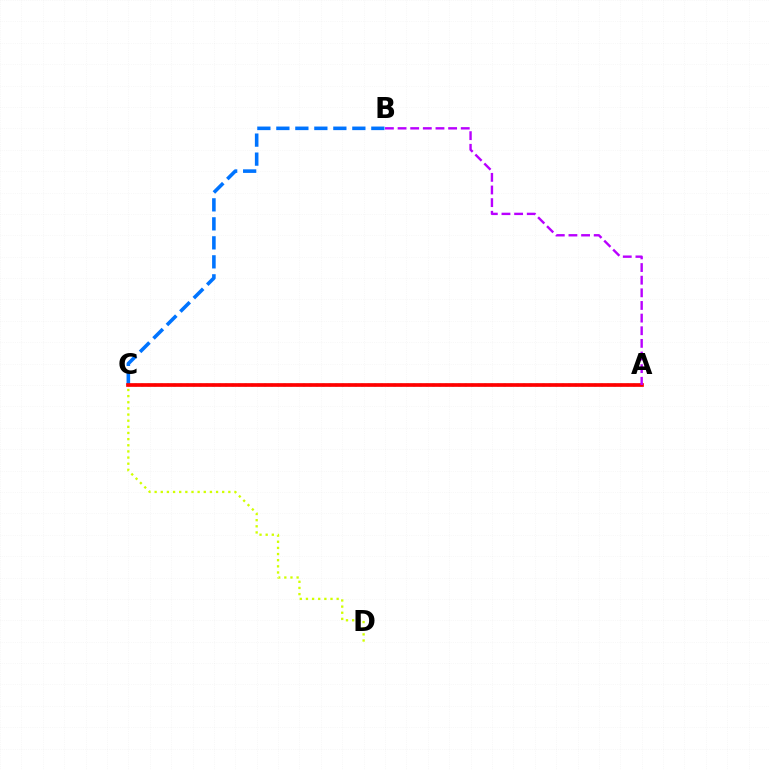{('A', 'C'): [{'color': '#00ff5c', 'line_style': 'dotted', 'thickness': 1.76}, {'color': '#ff0000', 'line_style': 'solid', 'thickness': 2.66}], ('B', 'C'): [{'color': '#0074ff', 'line_style': 'dashed', 'thickness': 2.58}], ('C', 'D'): [{'color': '#d1ff00', 'line_style': 'dotted', 'thickness': 1.67}], ('A', 'B'): [{'color': '#b900ff', 'line_style': 'dashed', 'thickness': 1.72}]}